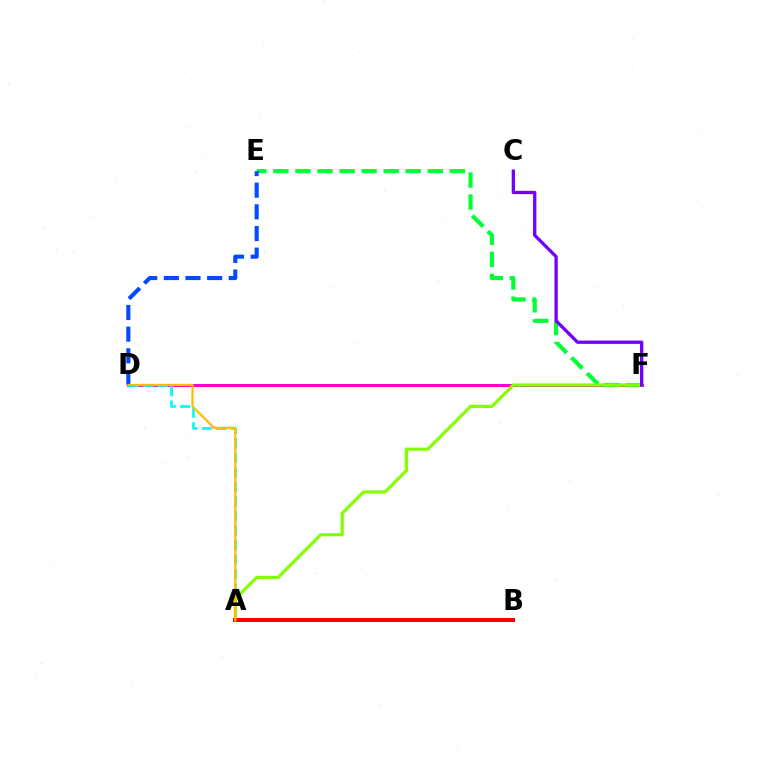{('D', 'F'): [{'color': '#ff00cf', 'line_style': 'solid', 'thickness': 2.19}], ('A', 'D'): [{'color': '#00fff6', 'line_style': 'dashed', 'thickness': 1.97}, {'color': '#ffbd00', 'line_style': 'solid', 'thickness': 1.59}], ('E', 'F'): [{'color': '#00ff39', 'line_style': 'dashed', 'thickness': 3.0}], ('D', 'E'): [{'color': '#004bff', 'line_style': 'dashed', 'thickness': 2.94}], ('A', 'F'): [{'color': '#84ff00', 'line_style': 'solid', 'thickness': 2.3}], ('A', 'B'): [{'color': '#ff0000', 'line_style': 'solid', 'thickness': 2.9}], ('C', 'F'): [{'color': '#7200ff', 'line_style': 'solid', 'thickness': 2.38}]}